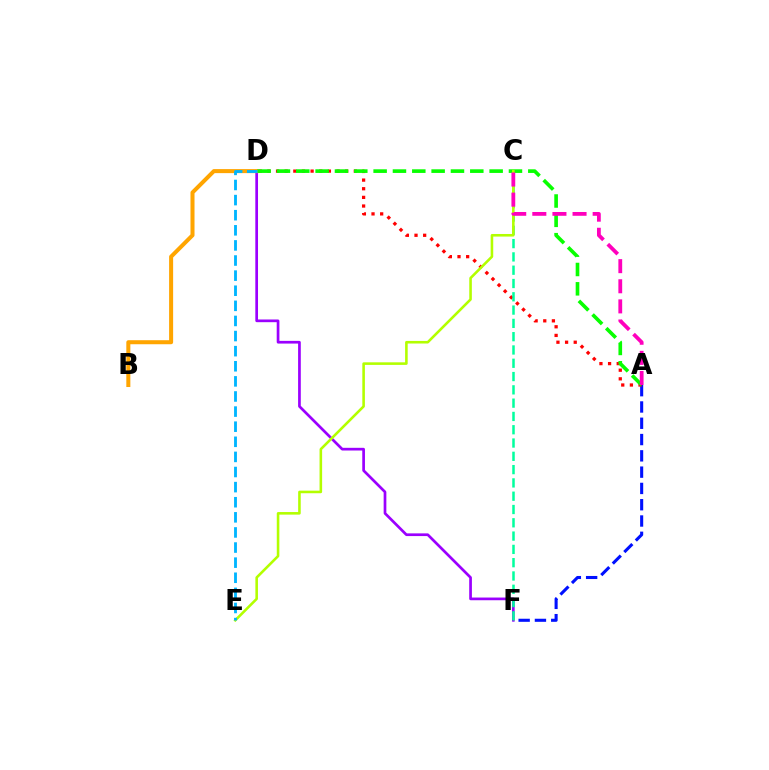{('A', 'F'): [{'color': '#0010ff', 'line_style': 'dashed', 'thickness': 2.21}], ('D', 'F'): [{'color': '#9b00ff', 'line_style': 'solid', 'thickness': 1.95}], ('A', 'D'): [{'color': '#ff0000', 'line_style': 'dotted', 'thickness': 2.35}, {'color': '#08ff00', 'line_style': 'dashed', 'thickness': 2.63}], ('C', 'F'): [{'color': '#00ff9d', 'line_style': 'dashed', 'thickness': 1.81}], ('B', 'D'): [{'color': '#ffa500', 'line_style': 'solid', 'thickness': 2.9}], ('C', 'E'): [{'color': '#b3ff00', 'line_style': 'solid', 'thickness': 1.86}], ('D', 'E'): [{'color': '#00b5ff', 'line_style': 'dashed', 'thickness': 2.05}], ('A', 'C'): [{'color': '#ff00bd', 'line_style': 'dashed', 'thickness': 2.73}]}